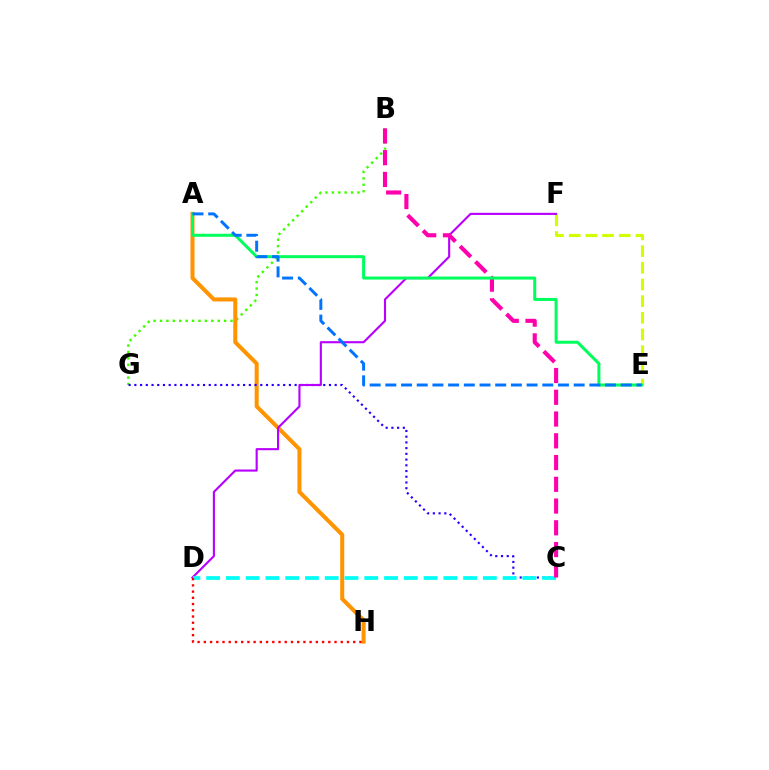{('B', 'G'): [{'color': '#3dff00', 'line_style': 'dotted', 'thickness': 1.74}], ('A', 'H'): [{'color': '#ff9400', 'line_style': 'solid', 'thickness': 2.9}], ('C', 'G'): [{'color': '#2500ff', 'line_style': 'dotted', 'thickness': 1.56}], ('E', 'F'): [{'color': '#d1ff00', 'line_style': 'dashed', 'thickness': 2.27}], ('D', 'F'): [{'color': '#b900ff', 'line_style': 'solid', 'thickness': 1.53}], ('C', 'D'): [{'color': '#00fff6', 'line_style': 'dashed', 'thickness': 2.68}], ('B', 'C'): [{'color': '#ff00ac', 'line_style': 'dashed', 'thickness': 2.96}], ('A', 'E'): [{'color': '#00ff5c', 'line_style': 'solid', 'thickness': 2.17}, {'color': '#0074ff', 'line_style': 'dashed', 'thickness': 2.13}], ('D', 'H'): [{'color': '#ff0000', 'line_style': 'dotted', 'thickness': 1.69}]}